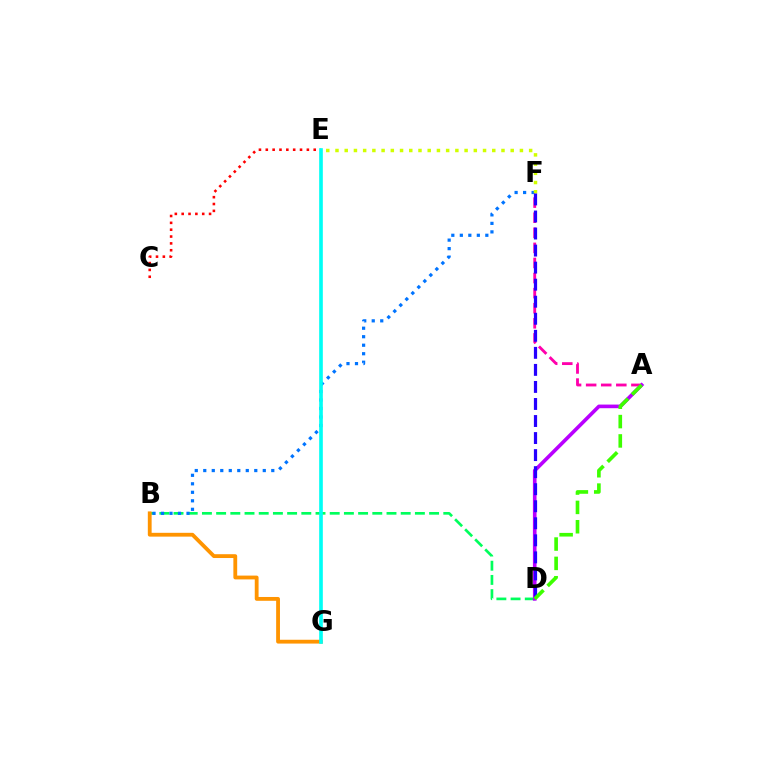{('A', 'F'): [{'color': '#ff00ac', 'line_style': 'dashed', 'thickness': 2.05}], ('B', 'D'): [{'color': '#00ff5c', 'line_style': 'dashed', 'thickness': 1.93}], ('B', 'F'): [{'color': '#0074ff', 'line_style': 'dotted', 'thickness': 2.31}], ('C', 'E'): [{'color': '#ff0000', 'line_style': 'dotted', 'thickness': 1.86}], ('A', 'D'): [{'color': '#b900ff', 'line_style': 'solid', 'thickness': 2.62}, {'color': '#3dff00', 'line_style': 'dashed', 'thickness': 2.63}], ('B', 'G'): [{'color': '#ff9400', 'line_style': 'solid', 'thickness': 2.75}], ('E', 'G'): [{'color': '#00fff6', 'line_style': 'solid', 'thickness': 2.62}], ('E', 'F'): [{'color': '#d1ff00', 'line_style': 'dotted', 'thickness': 2.51}], ('D', 'F'): [{'color': '#2500ff', 'line_style': 'dashed', 'thickness': 2.32}]}